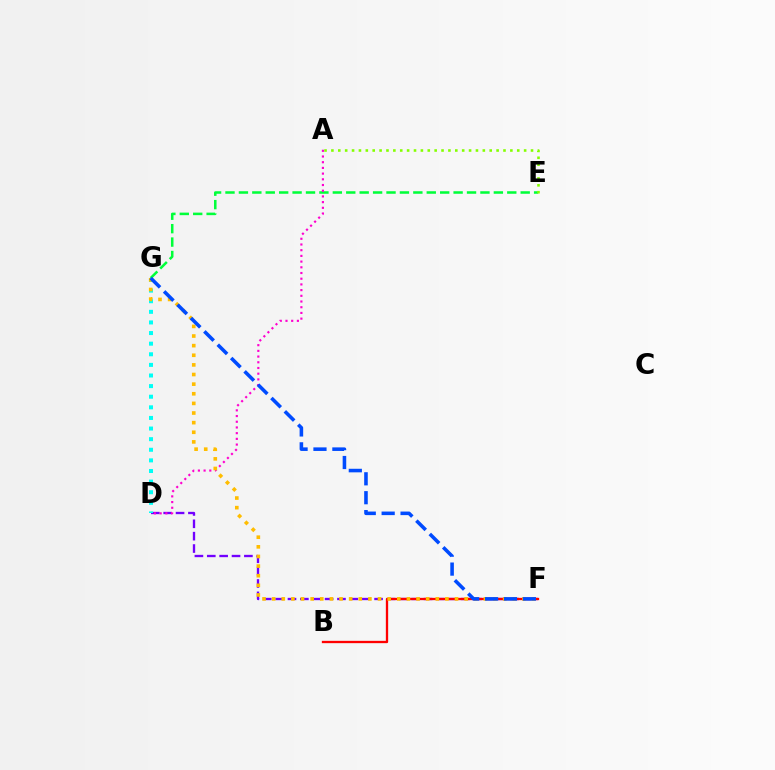{('E', 'G'): [{'color': '#00ff39', 'line_style': 'dashed', 'thickness': 1.82}], ('A', 'E'): [{'color': '#84ff00', 'line_style': 'dotted', 'thickness': 1.87}], ('D', 'F'): [{'color': '#7200ff', 'line_style': 'dashed', 'thickness': 1.68}], ('B', 'F'): [{'color': '#ff0000', 'line_style': 'solid', 'thickness': 1.67}], ('D', 'G'): [{'color': '#00fff6', 'line_style': 'dotted', 'thickness': 2.88}], ('A', 'D'): [{'color': '#ff00cf', 'line_style': 'dotted', 'thickness': 1.55}], ('F', 'G'): [{'color': '#ffbd00', 'line_style': 'dotted', 'thickness': 2.62}, {'color': '#004bff', 'line_style': 'dashed', 'thickness': 2.57}]}